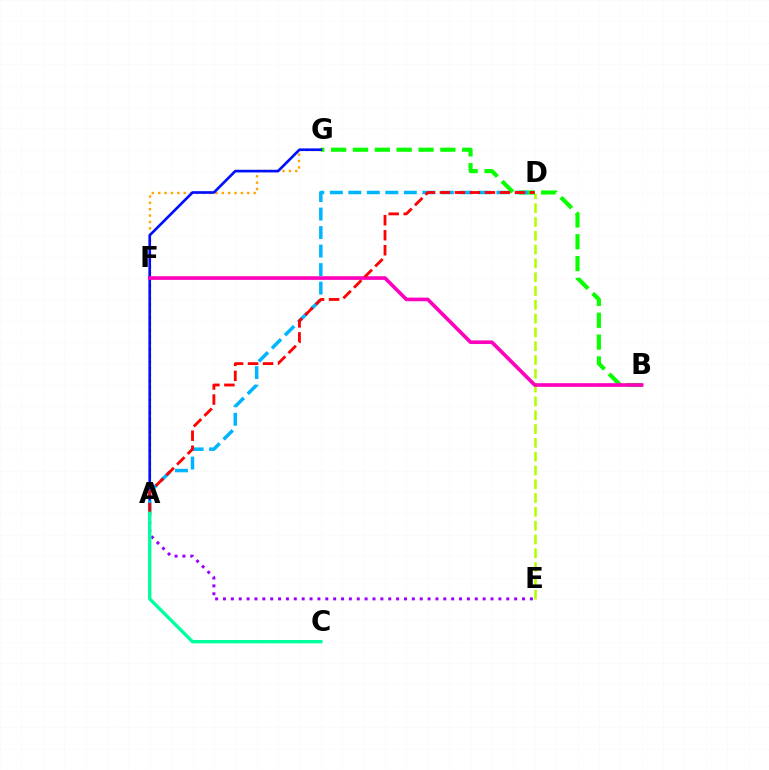{('B', 'G'): [{'color': '#08ff00', 'line_style': 'dashed', 'thickness': 2.97}], ('A', 'G'): [{'color': '#ffa500', 'line_style': 'dotted', 'thickness': 1.73}, {'color': '#0010ff', 'line_style': 'solid', 'thickness': 1.91}], ('A', 'E'): [{'color': '#9b00ff', 'line_style': 'dotted', 'thickness': 2.14}], ('D', 'E'): [{'color': '#b3ff00', 'line_style': 'dashed', 'thickness': 1.88}], ('A', 'D'): [{'color': '#00b5ff', 'line_style': 'dashed', 'thickness': 2.51}, {'color': '#ff0000', 'line_style': 'dashed', 'thickness': 2.04}], ('B', 'F'): [{'color': '#ff00bd', 'line_style': 'solid', 'thickness': 2.62}], ('A', 'C'): [{'color': '#00ff9d', 'line_style': 'solid', 'thickness': 2.41}]}